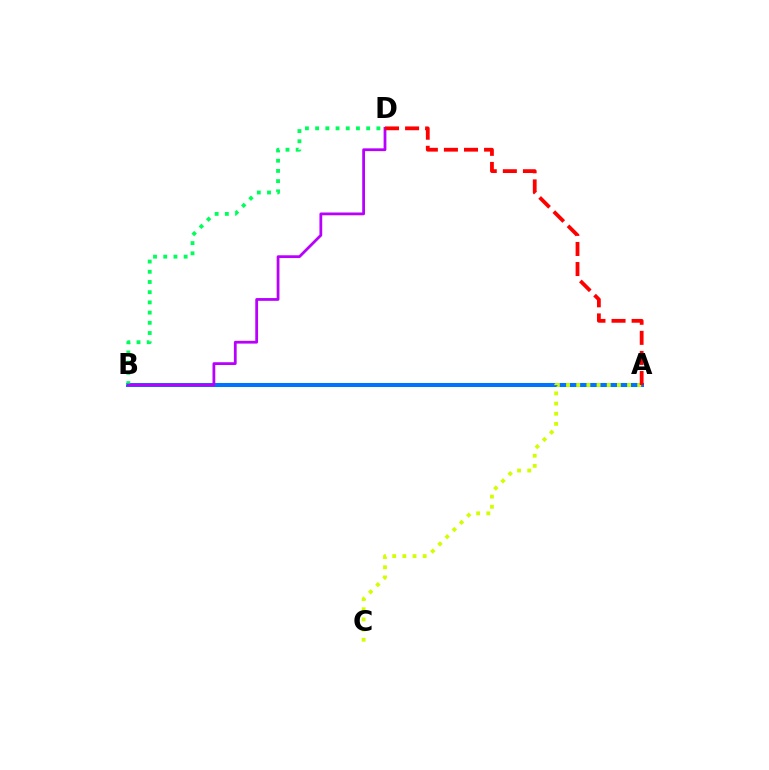{('A', 'B'): [{'color': '#0074ff', 'line_style': 'solid', 'thickness': 2.91}], ('A', 'C'): [{'color': '#d1ff00', 'line_style': 'dotted', 'thickness': 2.76}], ('B', 'D'): [{'color': '#00ff5c', 'line_style': 'dotted', 'thickness': 2.77}, {'color': '#b900ff', 'line_style': 'solid', 'thickness': 2.0}], ('A', 'D'): [{'color': '#ff0000', 'line_style': 'dashed', 'thickness': 2.73}]}